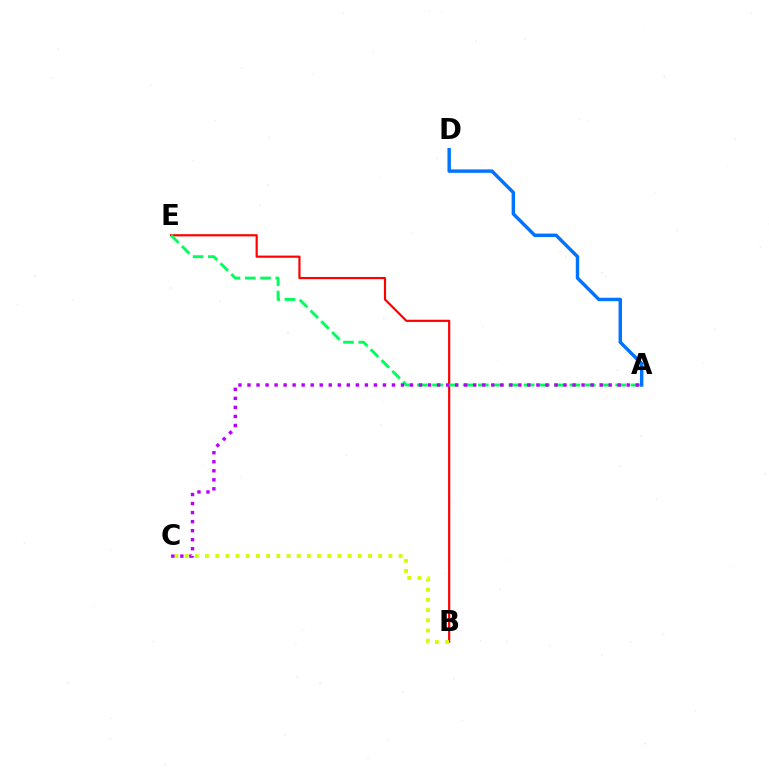{('B', 'E'): [{'color': '#ff0000', 'line_style': 'solid', 'thickness': 1.57}], ('A', 'E'): [{'color': '#00ff5c', 'line_style': 'dashed', 'thickness': 2.07}], ('B', 'C'): [{'color': '#d1ff00', 'line_style': 'dotted', 'thickness': 2.77}], ('A', 'C'): [{'color': '#b900ff', 'line_style': 'dotted', 'thickness': 2.45}], ('A', 'D'): [{'color': '#0074ff', 'line_style': 'solid', 'thickness': 2.47}]}